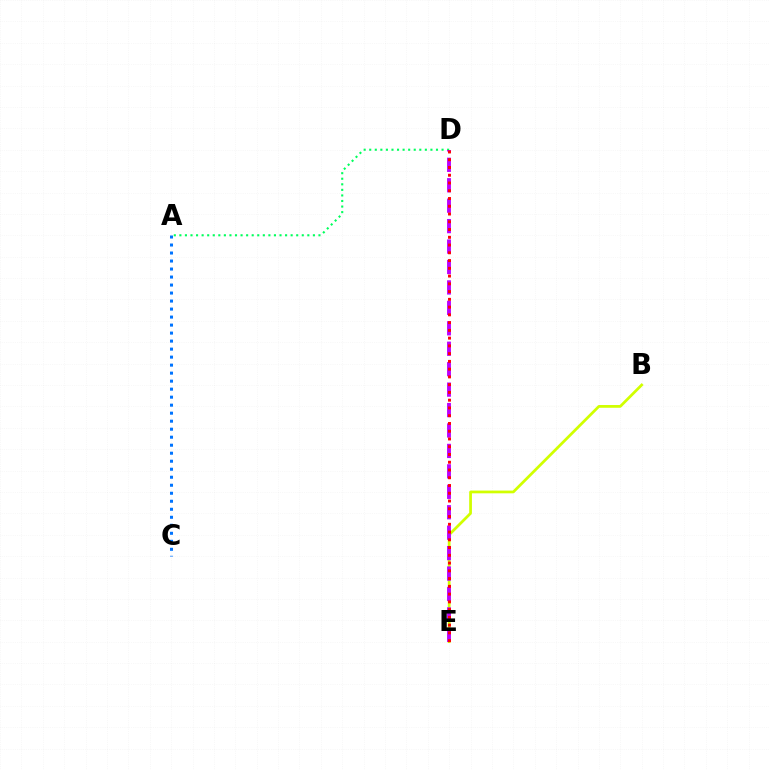{('B', 'E'): [{'color': '#d1ff00', 'line_style': 'solid', 'thickness': 1.98}], ('A', 'D'): [{'color': '#00ff5c', 'line_style': 'dotted', 'thickness': 1.51}], ('A', 'C'): [{'color': '#0074ff', 'line_style': 'dotted', 'thickness': 2.18}], ('D', 'E'): [{'color': '#b900ff', 'line_style': 'dashed', 'thickness': 2.78}, {'color': '#ff0000', 'line_style': 'dotted', 'thickness': 2.11}]}